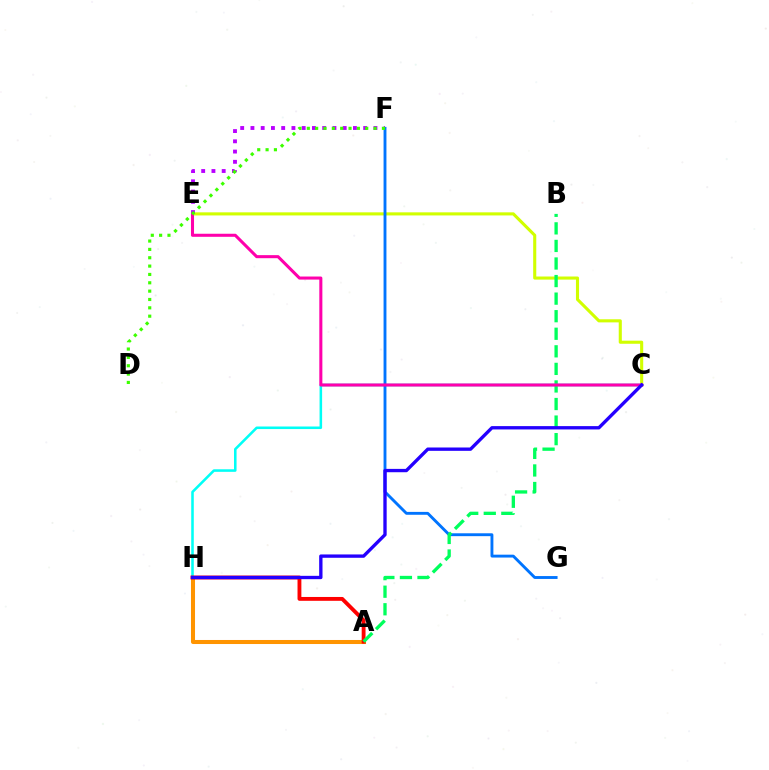{('A', 'H'): [{'color': '#ff9400', 'line_style': 'solid', 'thickness': 2.91}, {'color': '#ff0000', 'line_style': 'solid', 'thickness': 2.77}], ('C', 'E'): [{'color': '#d1ff00', 'line_style': 'solid', 'thickness': 2.23}, {'color': '#ff00ac', 'line_style': 'solid', 'thickness': 2.2}], ('C', 'H'): [{'color': '#00fff6', 'line_style': 'solid', 'thickness': 1.84}, {'color': '#2500ff', 'line_style': 'solid', 'thickness': 2.4}], ('F', 'G'): [{'color': '#0074ff', 'line_style': 'solid', 'thickness': 2.07}], ('E', 'F'): [{'color': '#b900ff', 'line_style': 'dotted', 'thickness': 2.78}], ('A', 'B'): [{'color': '#00ff5c', 'line_style': 'dashed', 'thickness': 2.39}], ('D', 'F'): [{'color': '#3dff00', 'line_style': 'dotted', 'thickness': 2.27}]}